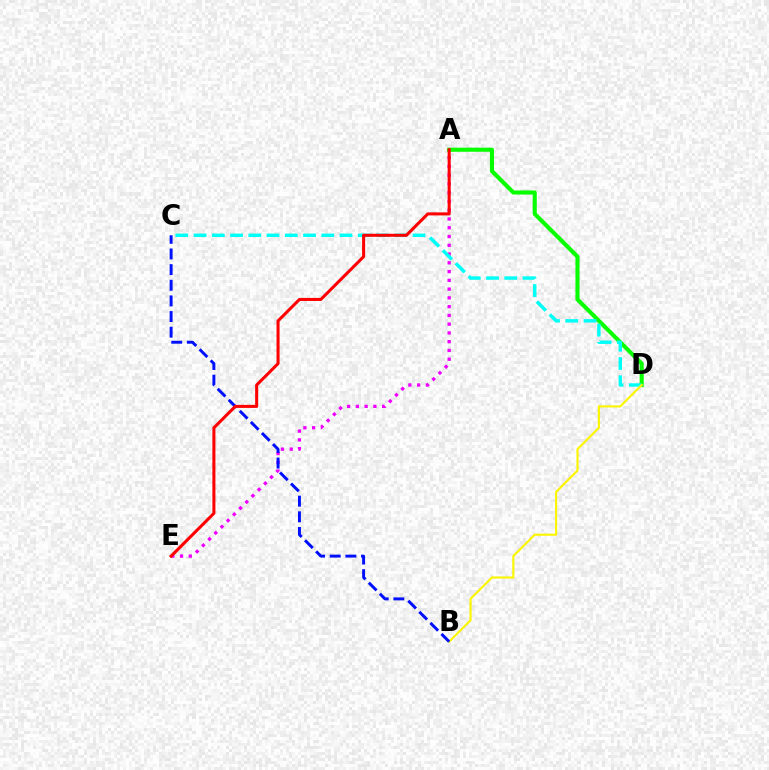{('A', 'E'): [{'color': '#ee00ff', 'line_style': 'dotted', 'thickness': 2.38}, {'color': '#ff0000', 'line_style': 'solid', 'thickness': 2.2}], ('A', 'D'): [{'color': '#08ff00', 'line_style': 'solid', 'thickness': 2.96}], ('C', 'D'): [{'color': '#00fff6', 'line_style': 'dashed', 'thickness': 2.48}], ('B', 'D'): [{'color': '#fcf500', 'line_style': 'solid', 'thickness': 1.53}], ('B', 'C'): [{'color': '#0010ff', 'line_style': 'dashed', 'thickness': 2.13}]}